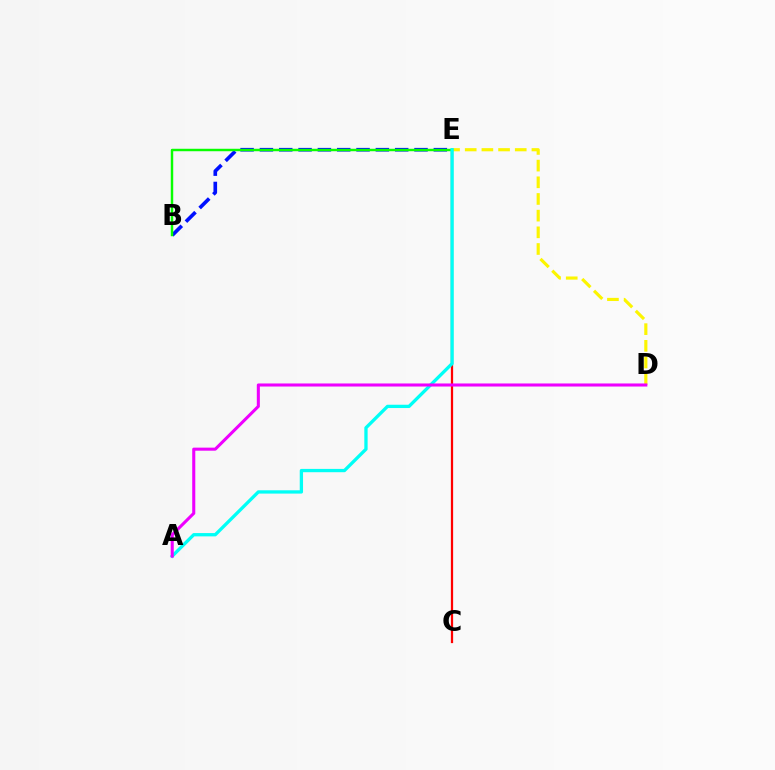{('B', 'E'): [{'color': '#0010ff', 'line_style': 'dashed', 'thickness': 2.63}, {'color': '#08ff00', 'line_style': 'solid', 'thickness': 1.77}], ('C', 'E'): [{'color': '#ff0000', 'line_style': 'solid', 'thickness': 1.61}], ('D', 'E'): [{'color': '#fcf500', 'line_style': 'dashed', 'thickness': 2.27}], ('A', 'E'): [{'color': '#00fff6', 'line_style': 'solid', 'thickness': 2.38}], ('A', 'D'): [{'color': '#ee00ff', 'line_style': 'solid', 'thickness': 2.2}]}